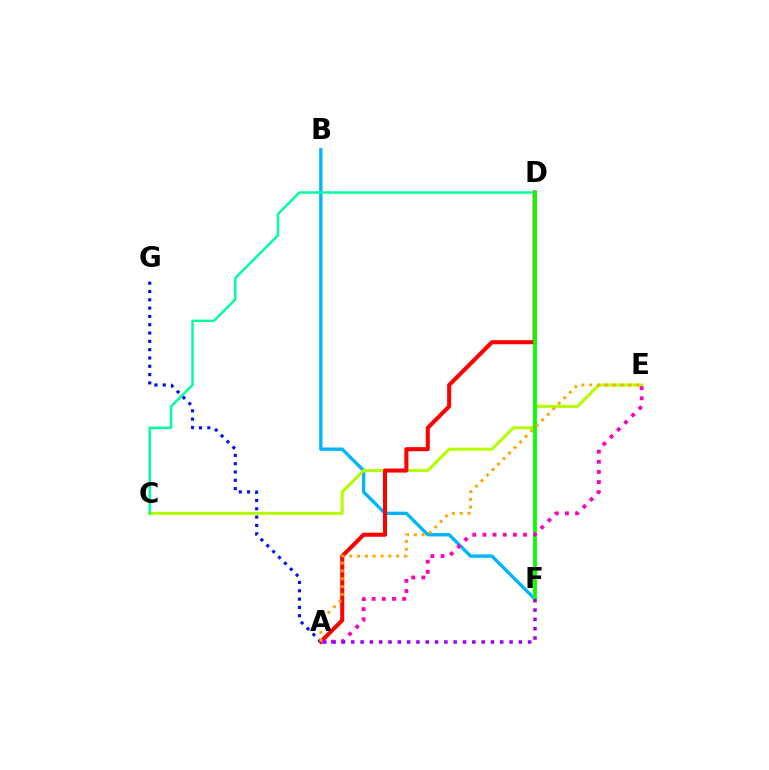{('B', 'F'): [{'color': '#00b5ff', 'line_style': 'solid', 'thickness': 2.42}], ('C', 'E'): [{'color': '#b3ff00', 'line_style': 'solid', 'thickness': 2.17}], ('A', 'D'): [{'color': '#ff0000', 'line_style': 'solid', 'thickness': 2.92}], ('C', 'D'): [{'color': '#00ff9d', 'line_style': 'solid', 'thickness': 1.77}], ('A', 'G'): [{'color': '#0010ff', 'line_style': 'dotted', 'thickness': 2.26}], ('D', 'F'): [{'color': '#08ff00', 'line_style': 'solid', 'thickness': 2.72}], ('A', 'E'): [{'color': '#ff00bd', 'line_style': 'dotted', 'thickness': 2.76}, {'color': '#ffa500', 'line_style': 'dotted', 'thickness': 2.12}], ('A', 'F'): [{'color': '#9b00ff', 'line_style': 'dotted', 'thickness': 2.53}]}